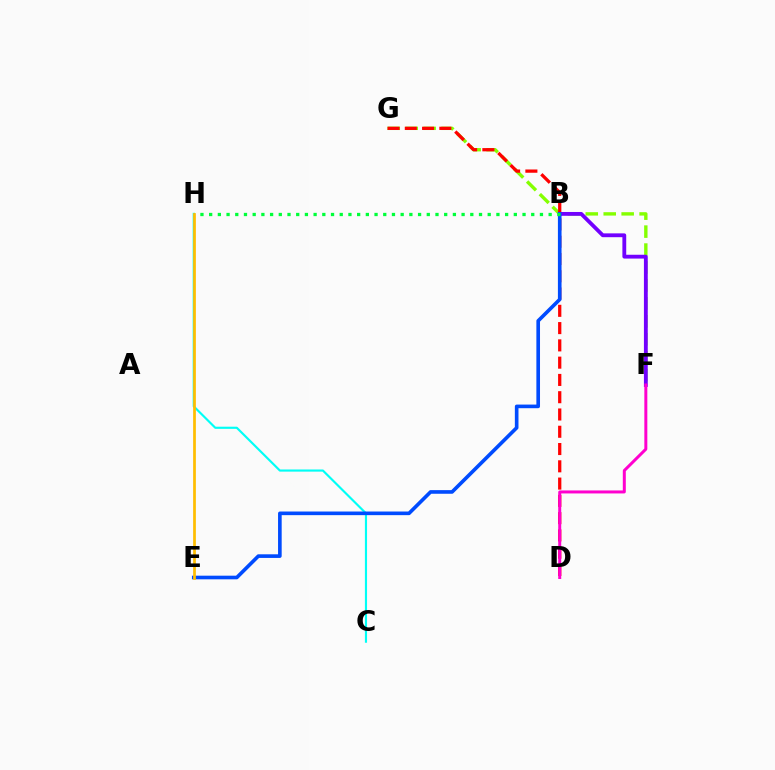{('F', 'G'): [{'color': '#84ff00', 'line_style': 'dashed', 'thickness': 2.44}], ('C', 'H'): [{'color': '#00fff6', 'line_style': 'solid', 'thickness': 1.55}], ('D', 'G'): [{'color': '#ff0000', 'line_style': 'dashed', 'thickness': 2.35}], ('B', 'F'): [{'color': '#7200ff', 'line_style': 'solid', 'thickness': 2.75}], ('B', 'E'): [{'color': '#004bff', 'line_style': 'solid', 'thickness': 2.61}], ('B', 'H'): [{'color': '#00ff39', 'line_style': 'dotted', 'thickness': 2.37}], ('D', 'F'): [{'color': '#ff00cf', 'line_style': 'solid', 'thickness': 2.15}], ('E', 'H'): [{'color': '#ffbd00', 'line_style': 'solid', 'thickness': 1.97}]}